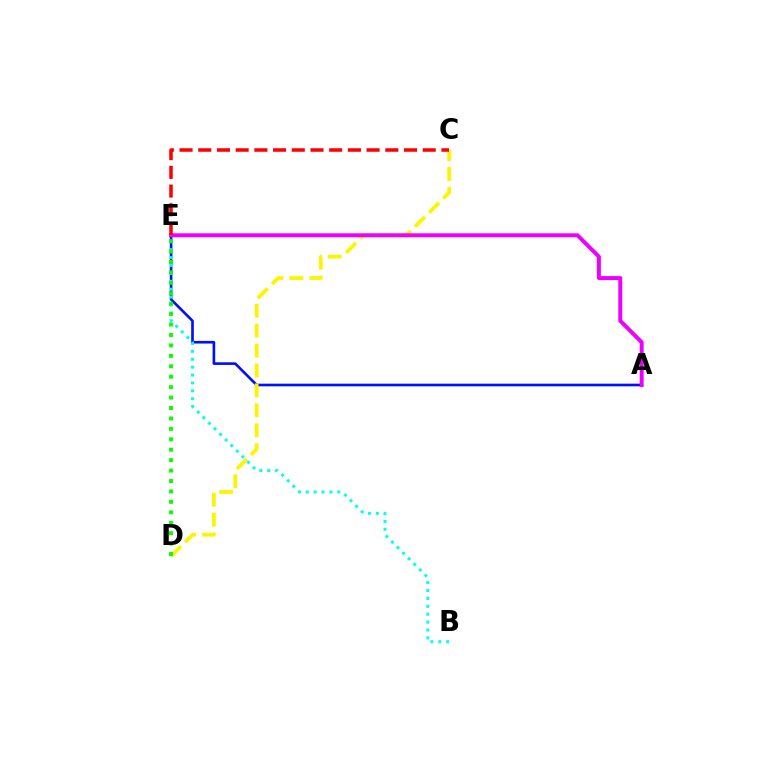{('A', 'E'): [{'color': '#0010ff', 'line_style': 'solid', 'thickness': 1.9}, {'color': '#ee00ff', 'line_style': 'solid', 'thickness': 2.86}], ('C', 'D'): [{'color': '#fcf500', 'line_style': 'dashed', 'thickness': 2.71}], ('B', 'E'): [{'color': '#00fff6', 'line_style': 'dotted', 'thickness': 2.14}], ('C', 'E'): [{'color': '#ff0000', 'line_style': 'dashed', 'thickness': 2.54}], ('D', 'E'): [{'color': '#08ff00', 'line_style': 'dotted', 'thickness': 2.83}]}